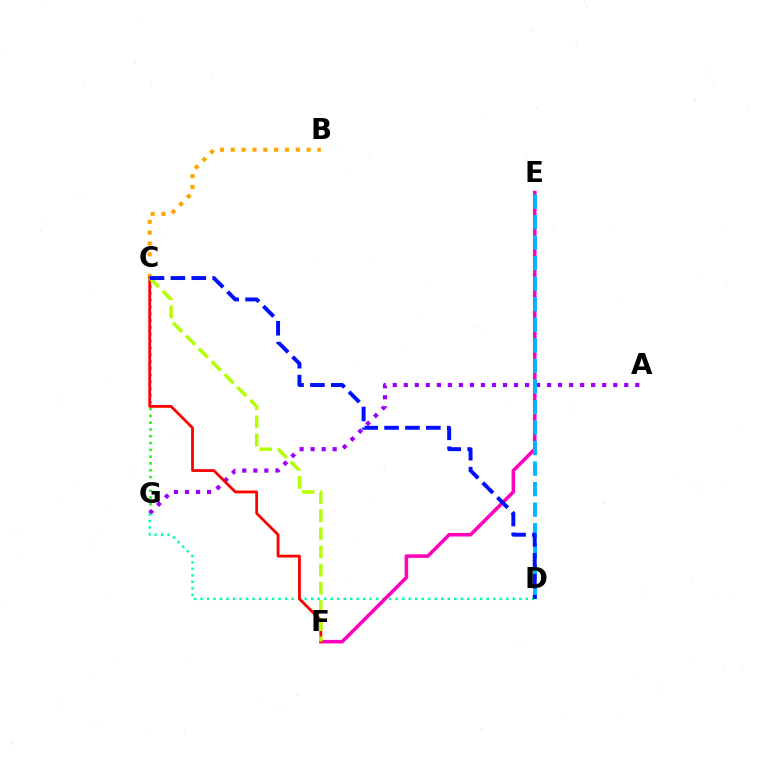{('B', 'C'): [{'color': '#ffa500', 'line_style': 'dotted', 'thickness': 2.95}], ('C', 'G'): [{'color': '#08ff00', 'line_style': 'dotted', 'thickness': 1.85}], ('A', 'G'): [{'color': '#9b00ff', 'line_style': 'dotted', 'thickness': 2.99}], ('D', 'G'): [{'color': '#00ff9d', 'line_style': 'dotted', 'thickness': 1.77}], ('E', 'F'): [{'color': '#ff00bd', 'line_style': 'solid', 'thickness': 2.56}], ('C', 'F'): [{'color': '#ff0000', 'line_style': 'solid', 'thickness': 2.01}, {'color': '#b3ff00', 'line_style': 'dashed', 'thickness': 2.47}], ('D', 'E'): [{'color': '#00b5ff', 'line_style': 'dashed', 'thickness': 2.79}], ('C', 'D'): [{'color': '#0010ff', 'line_style': 'dashed', 'thickness': 2.84}]}